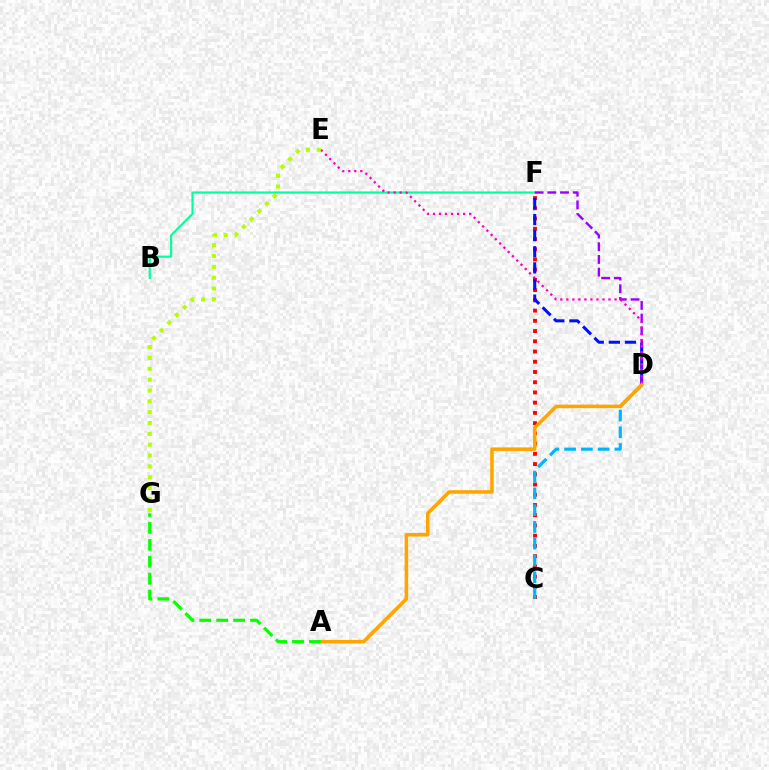{('C', 'F'): [{'color': '#ff0000', 'line_style': 'dotted', 'thickness': 2.78}], ('D', 'F'): [{'color': '#0010ff', 'line_style': 'dashed', 'thickness': 2.19}, {'color': '#9b00ff', 'line_style': 'dashed', 'thickness': 1.72}], ('B', 'F'): [{'color': '#00ff9d', 'line_style': 'solid', 'thickness': 1.53}], ('D', 'E'): [{'color': '#ff00bd', 'line_style': 'dotted', 'thickness': 1.64}], ('C', 'D'): [{'color': '#00b5ff', 'line_style': 'dashed', 'thickness': 2.28}], ('E', 'G'): [{'color': '#b3ff00', 'line_style': 'dotted', 'thickness': 2.95}], ('A', 'D'): [{'color': '#ffa500', 'line_style': 'solid', 'thickness': 2.55}], ('A', 'G'): [{'color': '#08ff00', 'line_style': 'dashed', 'thickness': 2.3}]}